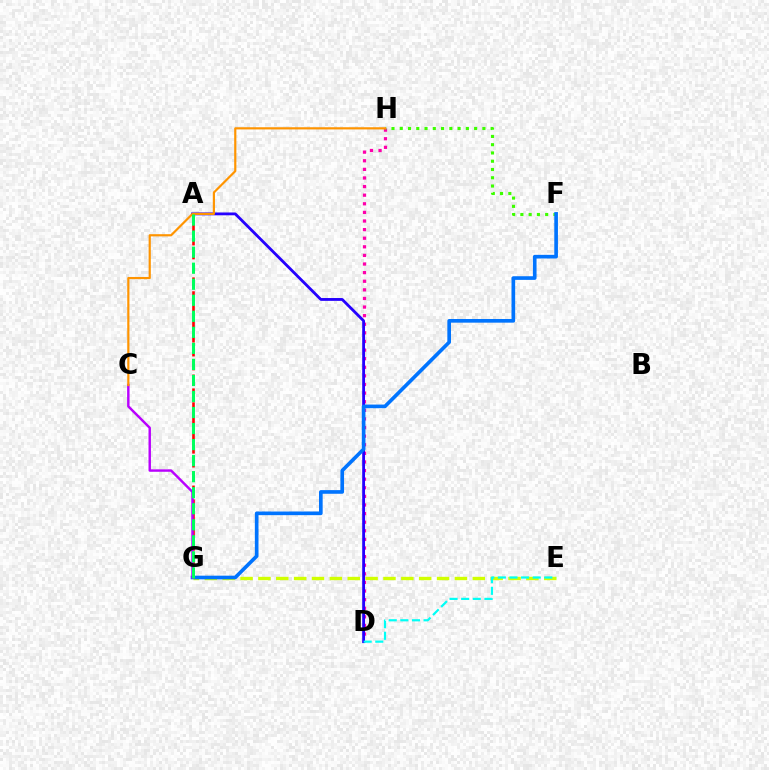{('D', 'H'): [{'color': '#ff00ac', 'line_style': 'dotted', 'thickness': 2.34}], ('E', 'G'): [{'color': '#d1ff00', 'line_style': 'dashed', 'thickness': 2.43}], ('A', 'D'): [{'color': '#2500ff', 'line_style': 'solid', 'thickness': 2.03}], ('A', 'G'): [{'color': '#ff0000', 'line_style': 'dashed', 'thickness': 1.89}, {'color': '#00ff5c', 'line_style': 'dashed', 'thickness': 2.18}], ('F', 'H'): [{'color': '#3dff00', 'line_style': 'dotted', 'thickness': 2.25}], ('F', 'G'): [{'color': '#0074ff', 'line_style': 'solid', 'thickness': 2.63}], ('D', 'E'): [{'color': '#00fff6', 'line_style': 'dashed', 'thickness': 1.58}], ('C', 'G'): [{'color': '#b900ff', 'line_style': 'solid', 'thickness': 1.75}], ('C', 'H'): [{'color': '#ff9400', 'line_style': 'solid', 'thickness': 1.57}]}